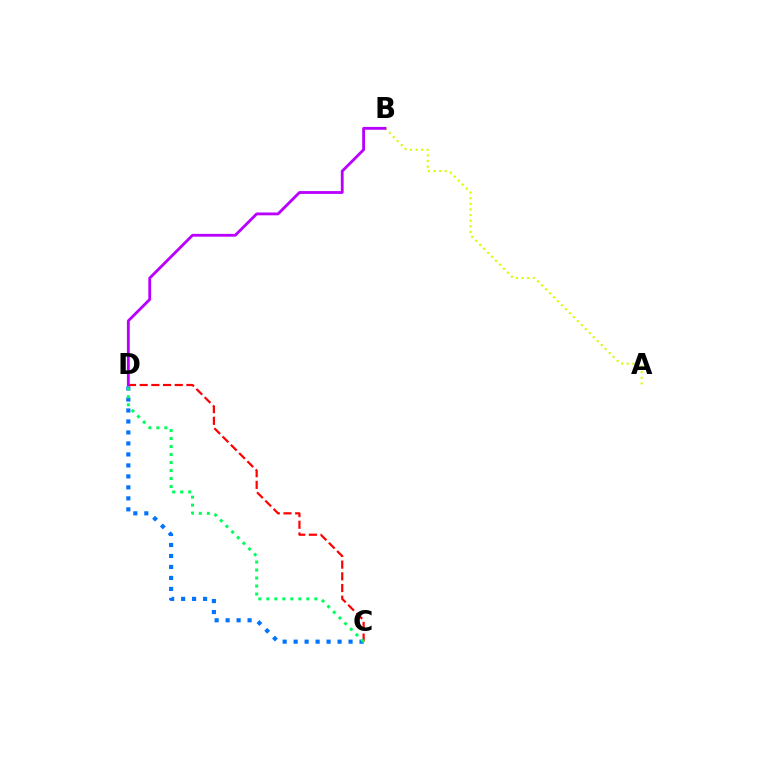{('A', 'B'): [{'color': '#d1ff00', 'line_style': 'dotted', 'thickness': 1.53}], ('C', 'D'): [{'color': '#0074ff', 'line_style': 'dotted', 'thickness': 2.98}, {'color': '#ff0000', 'line_style': 'dashed', 'thickness': 1.59}, {'color': '#00ff5c', 'line_style': 'dotted', 'thickness': 2.17}], ('B', 'D'): [{'color': '#b900ff', 'line_style': 'solid', 'thickness': 2.03}]}